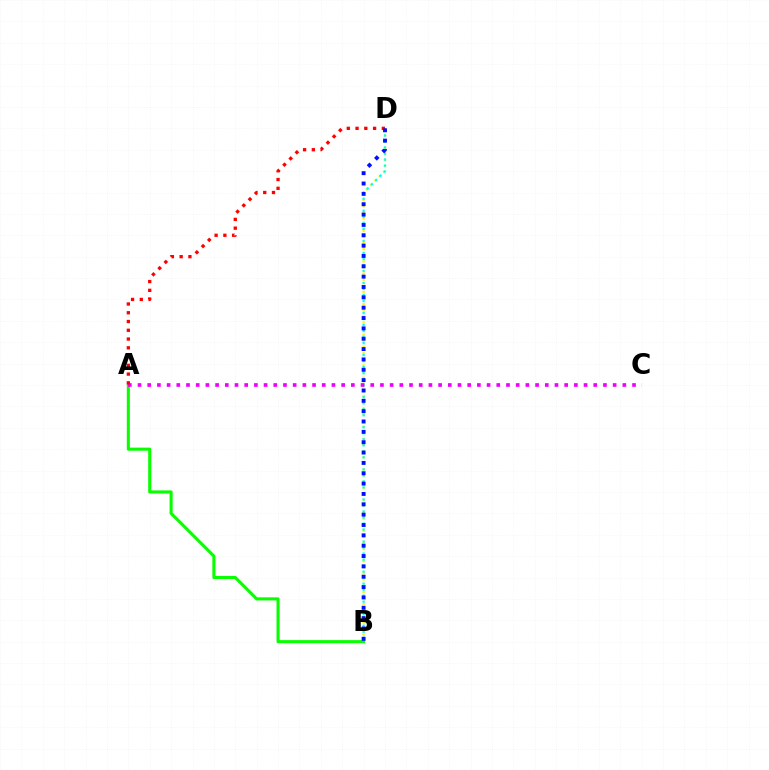{('B', 'D'): [{'color': '#fcf500', 'line_style': 'dotted', 'thickness': 1.66}, {'color': '#00fff6', 'line_style': 'dotted', 'thickness': 1.63}, {'color': '#0010ff', 'line_style': 'dotted', 'thickness': 2.81}], ('A', 'B'): [{'color': '#08ff00', 'line_style': 'solid', 'thickness': 2.21}], ('A', 'C'): [{'color': '#ee00ff', 'line_style': 'dotted', 'thickness': 2.63}], ('A', 'D'): [{'color': '#ff0000', 'line_style': 'dotted', 'thickness': 2.38}]}